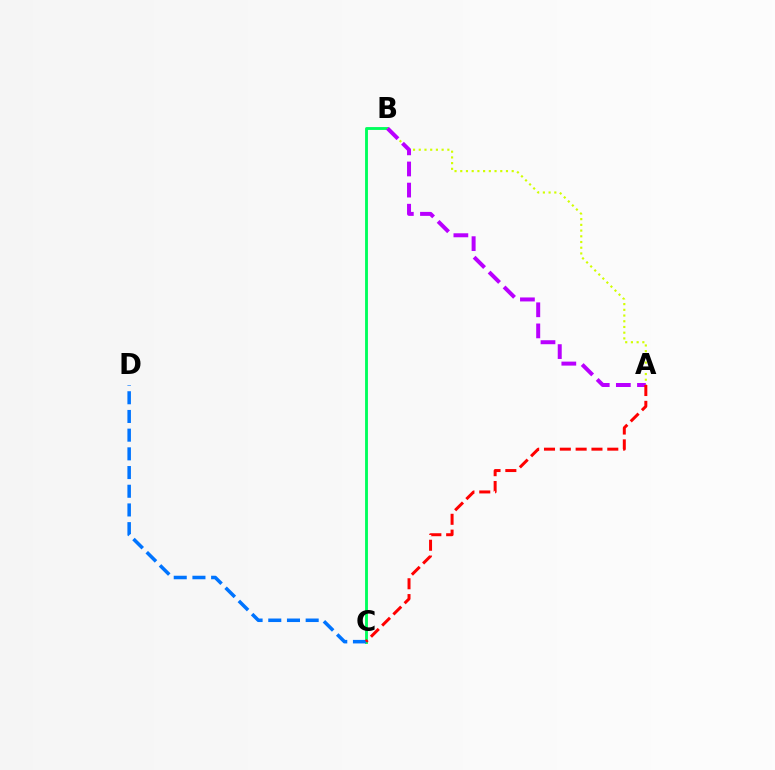{('B', 'C'): [{'color': '#00ff5c', 'line_style': 'solid', 'thickness': 2.06}], ('A', 'B'): [{'color': '#d1ff00', 'line_style': 'dotted', 'thickness': 1.55}, {'color': '#b900ff', 'line_style': 'dashed', 'thickness': 2.87}], ('C', 'D'): [{'color': '#0074ff', 'line_style': 'dashed', 'thickness': 2.54}], ('A', 'C'): [{'color': '#ff0000', 'line_style': 'dashed', 'thickness': 2.15}]}